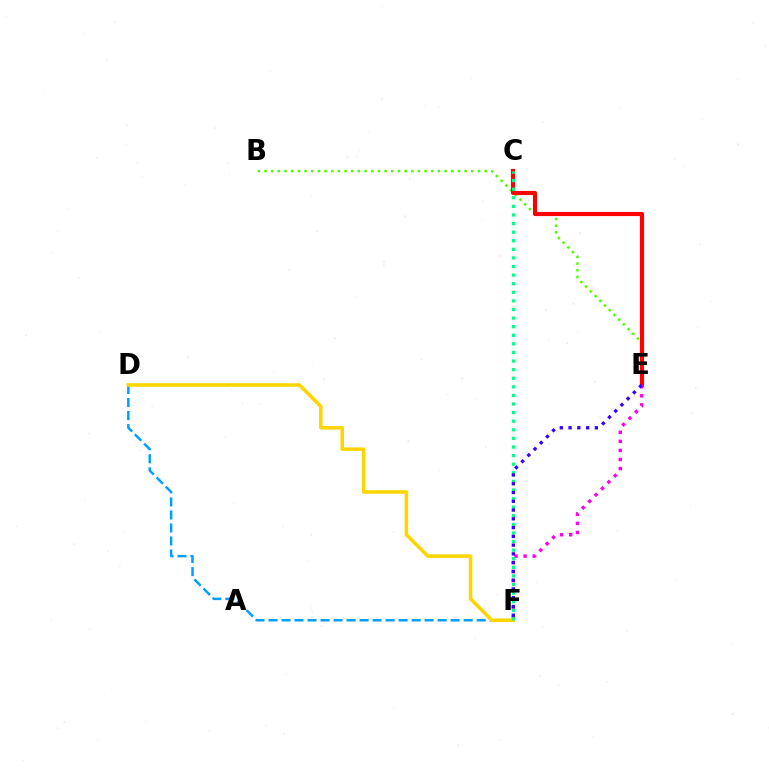{('B', 'E'): [{'color': '#4fff00', 'line_style': 'dotted', 'thickness': 1.81}], ('C', 'E'): [{'color': '#ff0000', 'line_style': 'solid', 'thickness': 2.98}], ('D', 'F'): [{'color': '#009eff', 'line_style': 'dashed', 'thickness': 1.77}, {'color': '#ffd500', 'line_style': 'solid', 'thickness': 2.56}], ('E', 'F'): [{'color': '#ff00ed', 'line_style': 'dotted', 'thickness': 2.46}, {'color': '#3700ff', 'line_style': 'dotted', 'thickness': 2.38}], ('C', 'F'): [{'color': '#00ff86', 'line_style': 'dotted', 'thickness': 2.33}]}